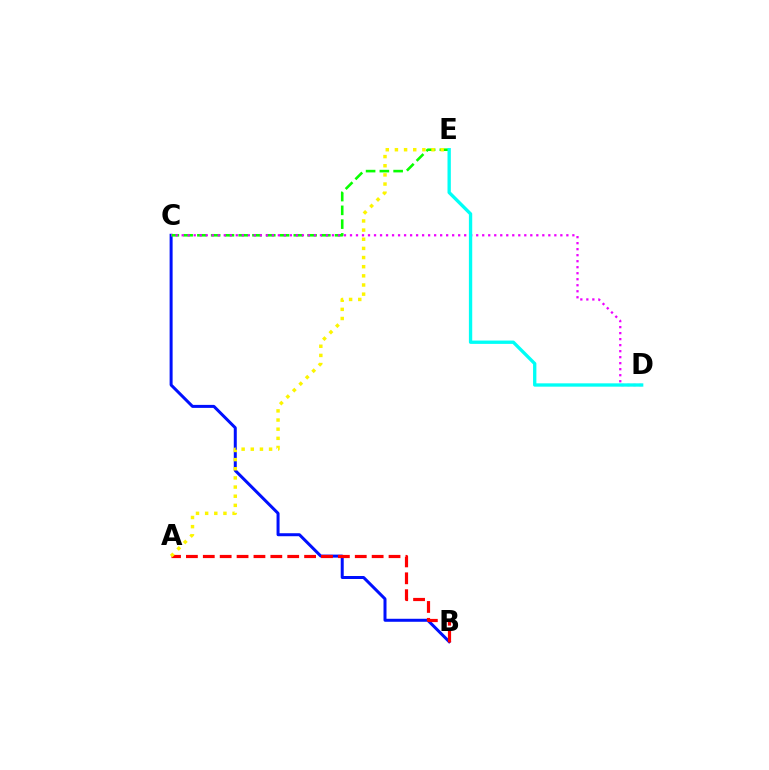{('B', 'C'): [{'color': '#0010ff', 'line_style': 'solid', 'thickness': 2.16}], ('A', 'B'): [{'color': '#ff0000', 'line_style': 'dashed', 'thickness': 2.29}], ('C', 'E'): [{'color': '#08ff00', 'line_style': 'dashed', 'thickness': 1.87}], ('C', 'D'): [{'color': '#ee00ff', 'line_style': 'dotted', 'thickness': 1.63}], ('A', 'E'): [{'color': '#fcf500', 'line_style': 'dotted', 'thickness': 2.49}], ('D', 'E'): [{'color': '#00fff6', 'line_style': 'solid', 'thickness': 2.4}]}